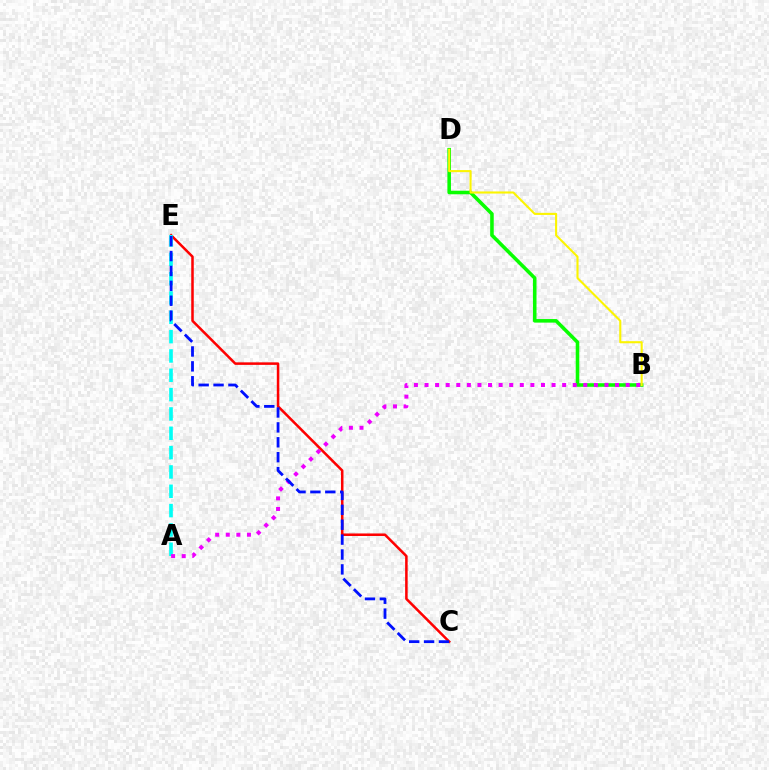{('C', 'E'): [{'color': '#ff0000', 'line_style': 'solid', 'thickness': 1.82}, {'color': '#0010ff', 'line_style': 'dashed', 'thickness': 2.02}], ('A', 'E'): [{'color': '#00fff6', 'line_style': 'dashed', 'thickness': 2.63}], ('B', 'D'): [{'color': '#08ff00', 'line_style': 'solid', 'thickness': 2.56}, {'color': '#fcf500', 'line_style': 'solid', 'thickness': 1.51}], ('A', 'B'): [{'color': '#ee00ff', 'line_style': 'dotted', 'thickness': 2.88}]}